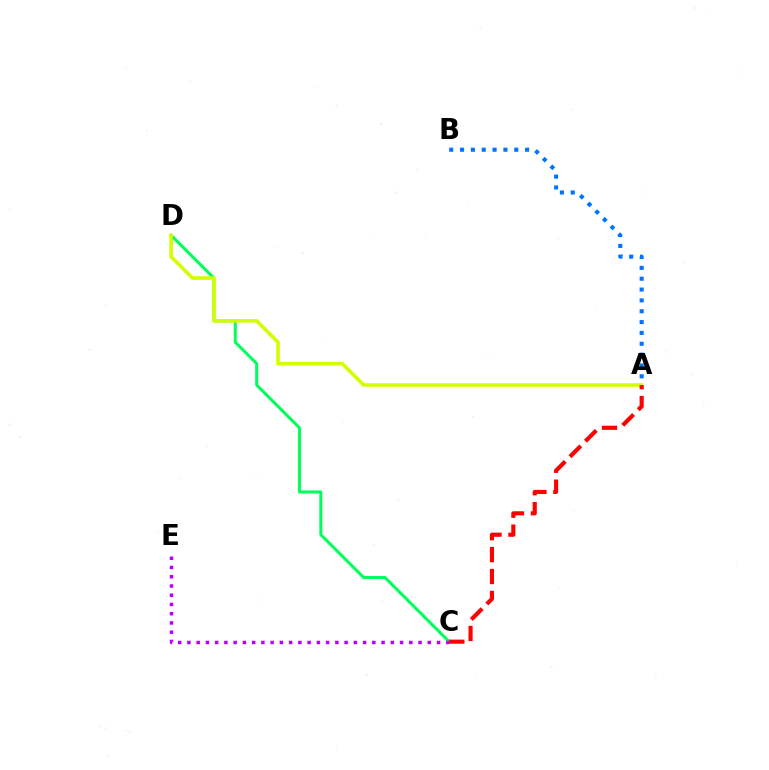{('C', 'D'): [{'color': '#00ff5c', 'line_style': 'solid', 'thickness': 2.17}], ('A', 'D'): [{'color': '#d1ff00', 'line_style': 'solid', 'thickness': 2.58}], ('C', 'E'): [{'color': '#b900ff', 'line_style': 'dotted', 'thickness': 2.51}], ('A', 'B'): [{'color': '#0074ff', 'line_style': 'dotted', 'thickness': 2.95}], ('A', 'C'): [{'color': '#ff0000', 'line_style': 'dashed', 'thickness': 2.98}]}